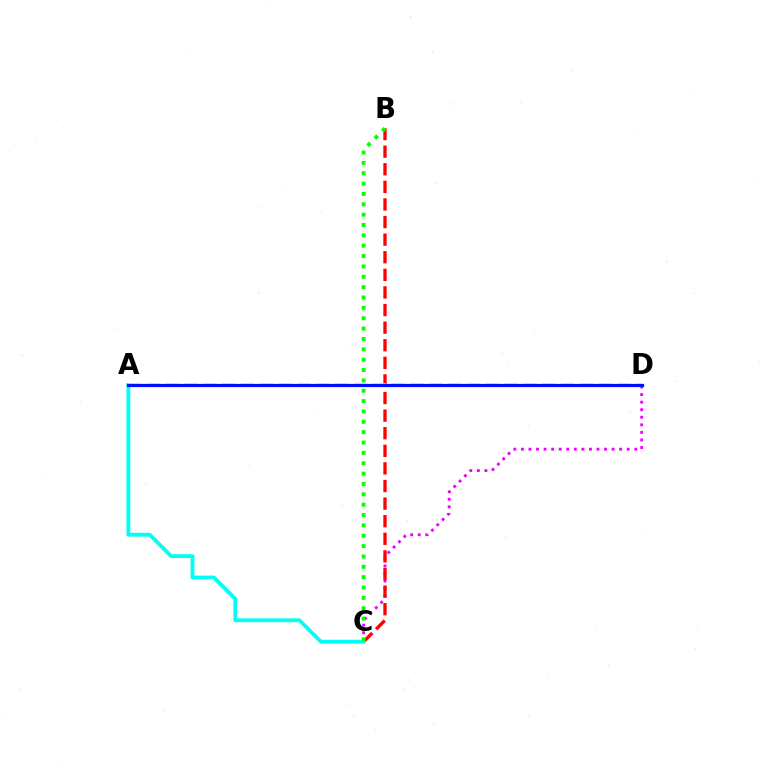{('C', 'D'): [{'color': '#ee00ff', 'line_style': 'dotted', 'thickness': 2.05}], ('B', 'C'): [{'color': '#ff0000', 'line_style': 'dashed', 'thickness': 2.39}, {'color': '#08ff00', 'line_style': 'dotted', 'thickness': 2.81}], ('A', 'C'): [{'color': '#00fff6', 'line_style': 'solid', 'thickness': 2.75}], ('A', 'D'): [{'color': '#fcf500', 'line_style': 'dashed', 'thickness': 2.56}, {'color': '#0010ff', 'line_style': 'solid', 'thickness': 2.3}]}